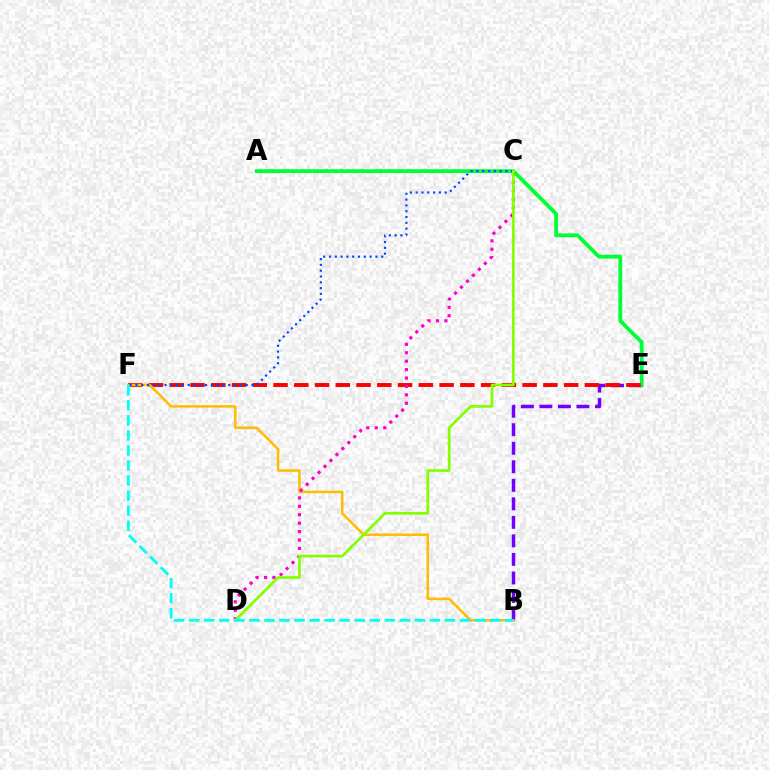{('B', 'E'): [{'color': '#7200ff', 'line_style': 'dashed', 'thickness': 2.52}], ('A', 'E'): [{'color': '#00ff39', 'line_style': 'solid', 'thickness': 2.74}], ('E', 'F'): [{'color': '#ff0000', 'line_style': 'dashed', 'thickness': 2.82}], ('B', 'F'): [{'color': '#ffbd00', 'line_style': 'solid', 'thickness': 1.81}, {'color': '#00fff6', 'line_style': 'dashed', 'thickness': 2.04}], ('C', 'F'): [{'color': '#004bff', 'line_style': 'dotted', 'thickness': 1.58}], ('C', 'D'): [{'color': '#ff00cf', 'line_style': 'dotted', 'thickness': 2.29}, {'color': '#84ff00', 'line_style': 'solid', 'thickness': 1.94}]}